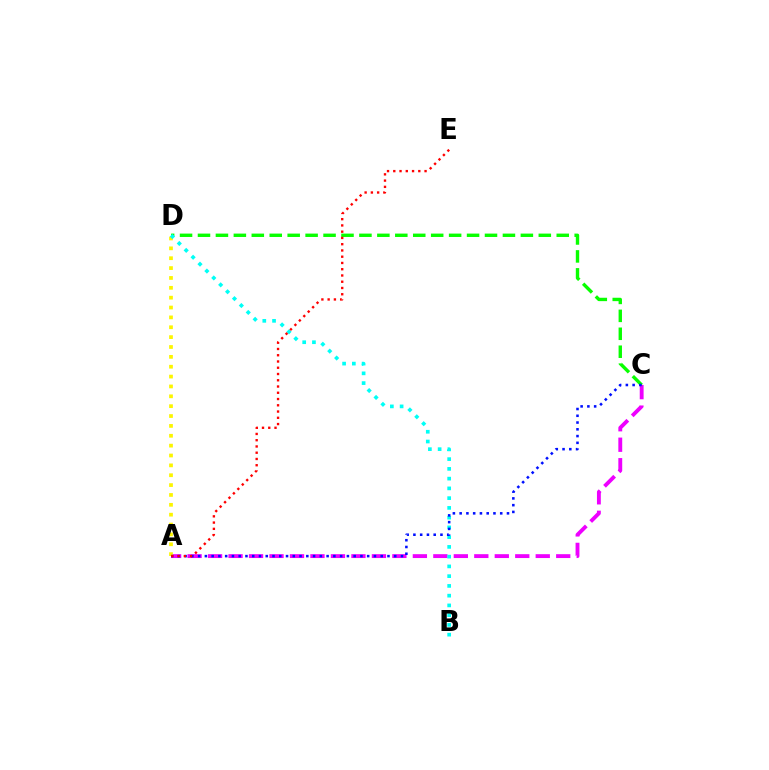{('A', 'C'): [{'color': '#ee00ff', 'line_style': 'dashed', 'thickness': 2.78}, {'color': '#0010ff', 'line_style': 'dotted', 'thickness': 1.84}], ('C', 'D'): [{'color': '#08ff00', 'line_style': 'dashed', 'thickness': 2.44}], ('A', 'D'): [{'color': '#fcf500', 'line_style': 'dotted', 'thickness': 2.68}], ('B', 'D'): [{'color': '#00fff6', 'line_style': 'dotted', 'thickness': 2.65}], ('A', 'E'): [{'color': '#ff0000', 'line_style': 'dotted', 'thickness': 1.7}]}